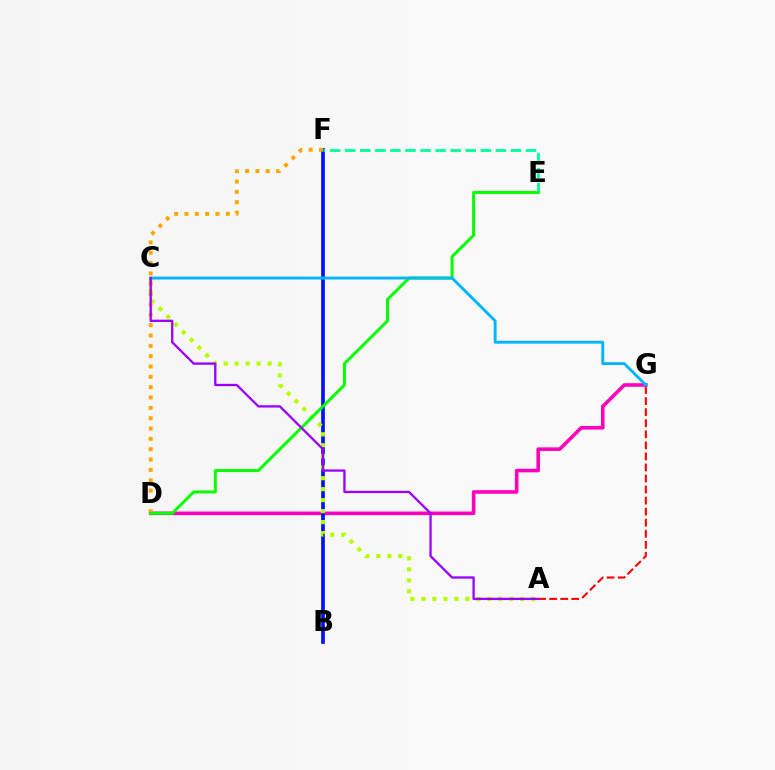{('A', 'G'): [{'color': '#ff0000', 'line_style': 'dashed', 'thickness': 1.5}], ('D', 'G'): [{'color': '#ff00bd', 'line_style': 'solid', 'thickness': 2.59}], ('B', 'F'): [{'color': '#0010ff', 'line_style': 'solid', 'thickness': 2.64}], ('D', 'F'): [{'color': '#ffa500', 'line_style': 'dotted', 'thickness': 2.81}], ('E', 'F'): [{'color': '#00ff9d', 'line_style': 'dashed', 'thickness': 2.05}], ('A', 'C'): [{'color': '#b3ff00', 'line_style': 'dotted', 'thickness': 2.98}, {'color': '#9b00ff', 'line_style': 'solid', 'thickness': 1.66}], ('D', 'E'): [{'color': '#08ff00', 'line_style': 'solid', 'thickness': 2.17}], ('C', 'G'): [{'color': '#00b5ff', 'line_style': 'solid', 'thickness': 2.08}]}